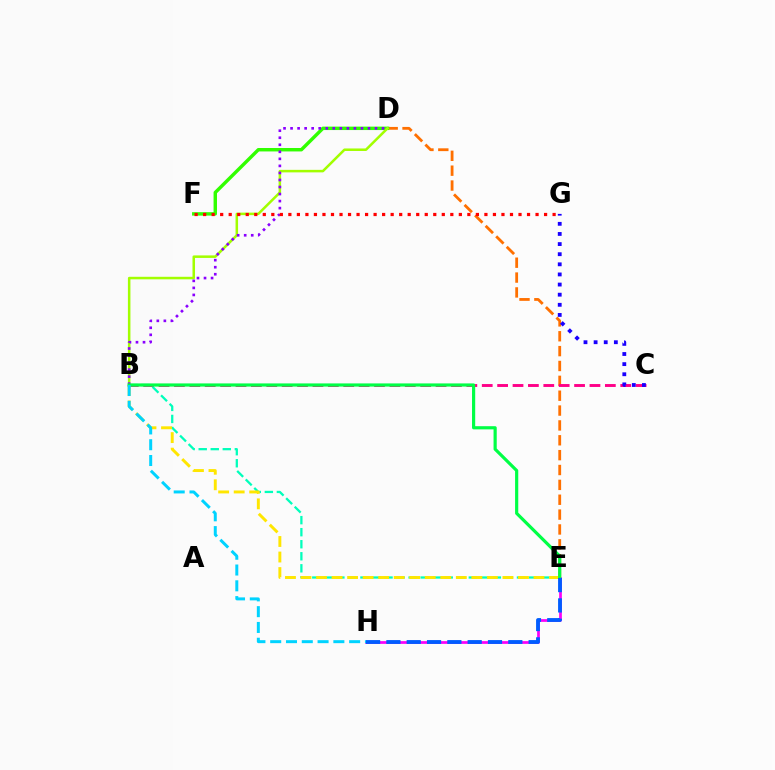{('D', 'E'): [{'color': '#ff7000', 'line_style': 'dashed', 'thickness': 2.02}], ('B', 'C'): [{'color': '#ff0088', 'line_style': 'dashed', 'thickness': 2.09}], ('B', 'E'): [{'color': '#00ffbb', 'line_style': 'dashed', 'thickness': 1.64}, {'color': '#ffe600', 'line_style': 'dashed', 'thickness': 2.11}, {'color': '#00ff45', 'line_style': 'solid', 'thickness': 2.29}], ('E', 'H'): [{'color': '#fa00f9', 'line_style': 'solid', 'thickness': 1.97}, {'color': '#005dff', 'line_style': 'dashed', 'thickness': 2.76}], ('D', 'F'): [{'color': '#31ff00', 'line_style': 'solid', 'thickness': 2.47}], ('C', 'G'): [{'color': '#1900ff', 'line_style': 'dotted', 'thickness': 2.75}], ('B', 'D'): [{'color': '#a2ff00', 'line_style': 'solid', 'thickness': 1.82}, {'color': '#8a00ff', 'line_style': 'dotted', 'thickness': 1.91}], ('F', 'G'): [{'color': '#ff0000', 'line_style': 'dotted', 'thickness': 2.32}], ('B', 'H'): [{'color': '#00d3ff', 'line_style': 'dashed', 'thickness': 2.15}]}